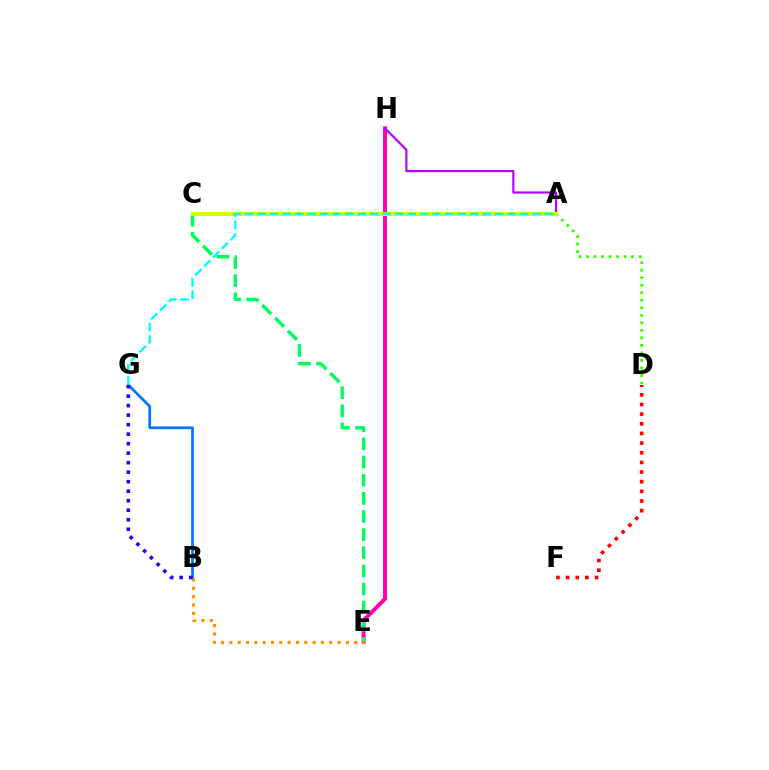{('E', 'H'): [{'color': '#ff00ac', 'line_style': 'solid', 'thickness': 2.83}], ('C', 'E'): [{'color': '#00ff5c', 'line_style': 'dashed', 'thickness': 2.46}], ('B', 'E'): [{'color': '#ff9400', 'line_style': 'dotted', 'thickness': 2.26}], ('D', 'F'): [{'color': '#ff0000', 'line_style': 'dotted', 'thickness': 2.62}], ('A', 'D'): [{'color': '#3dff00', 'line_style': 'dotted', 'thickness': 2.04}], ('B', 'G'): [{'color': '#0074ff', 'line_style': 'solid', 'thickness': 1.95}, {'color': '#2500ff', 'line_style': 'dotted', 'thickness': 2.58}], ('A', 'H'): [{'color': '#b900ff', 'line_style': 'solid', 'thickness': 1.56}], ('A', 'C'): [{'color': '#d1ff00', 'line_style': 'solid', 'thickness': 2.91}], ('A', 'G'): [{'color': '#00fff6', 'line_style': 'dashed', 'thickness': 1.7}]}